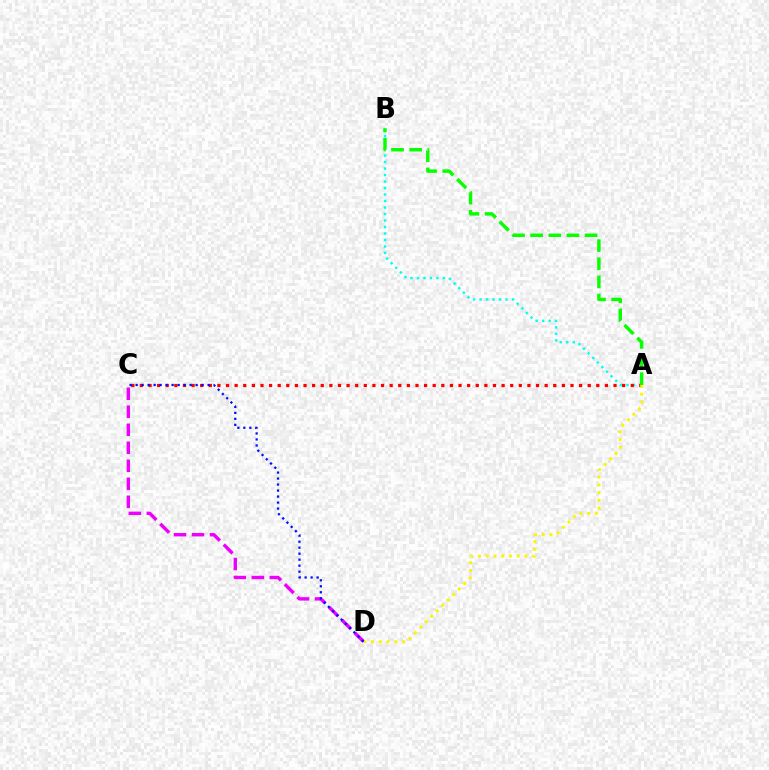{('A', 'B'): [{'color': '#00fff6', 'line_style': 'dotted', 'thickness': 1.76}, {'color': '#08ff00', 'line_style': 'dashed', 'thickness': 2.46}], ('A', 'C'): [{'color': '#ff0000', 'line_style': 'dotted', 'thickness': 2.34}], ('C', 'D'): [{'color': '#ee00ff', 'line_style': 'dashed', 'thickness': 2.45}, {'color': '#0010ff', 'line_style': 'dotted', 'thickness': 1.63}], ('A', 'D'): [{'color': '#fcf500', 'line_style': 'dotted', 'thickness': 2.1}]}